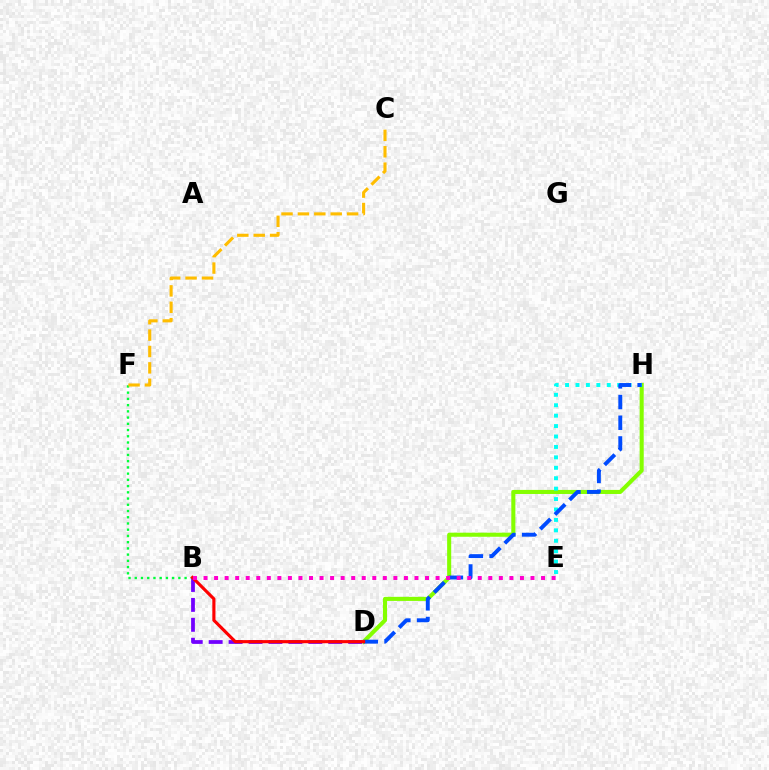{('D', 'H'): [{'color': '#84ff00', 'line_style': 'solid', 'thickness': 2.93}, {'color': '#004bff', 'line_style': 'dashed', 'thickness': 2.81}], ('E', 'H'): [{'color': '#00fff6', 'line_style': 'dotted', 'thickness': 2.83}], ('B', 'F'): [{'color': '#00ff39', 'line_style': 'dotted', 'thickness': 1.69}], ('B', 'D'): [{'color': '#7200ff', 'line_style': 'dashed', 'thickness': 2.71}, {'color': '#ff0000', 'line_style': 'solid', 'thickness': 2.25}], ('C', 'F'): [{'color': '#ffbd00', 'line_style': 'dashed', 'thickness': 2.23}], ('B', 'E'): [{'color': '#ff00cf', 'line_style': 'dotted', 'thickness': 2.87}]}